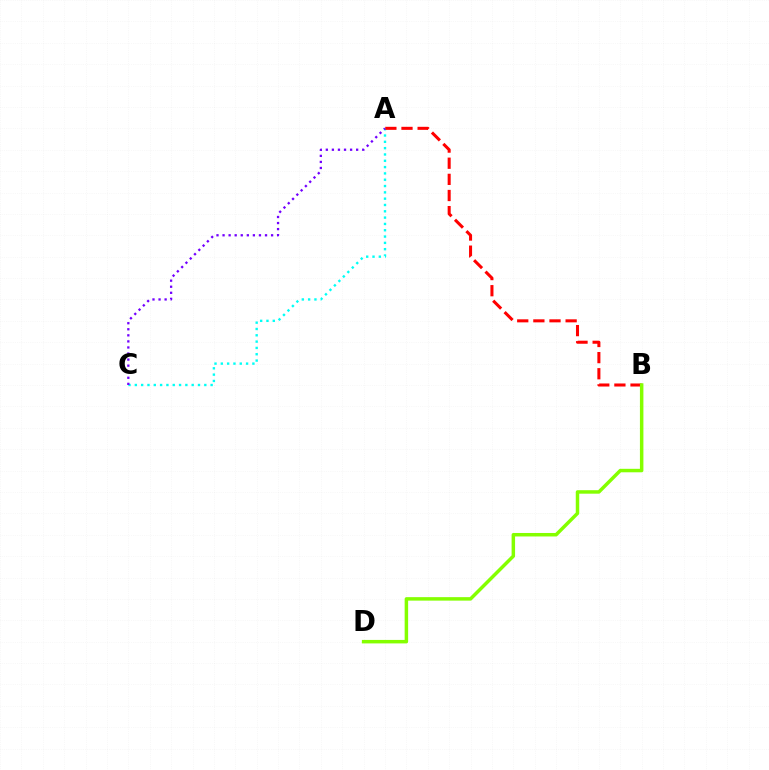{('A', 'C'): [{'color': '#00fff6', 'line_style': 'dotted', 'thickness': 1.72}, {'color': '#7200ff', 'line_style': 'dotted', 'thickness': 1.65}], ('A', 'B'): [{'color': '#ff0000', 'line_style': 'dashed', 'thickness': 2.19}], ('B', 'D'): [{'color': '#84ff00', 'line_style': 'solid', 'thickness': 2.51}]}